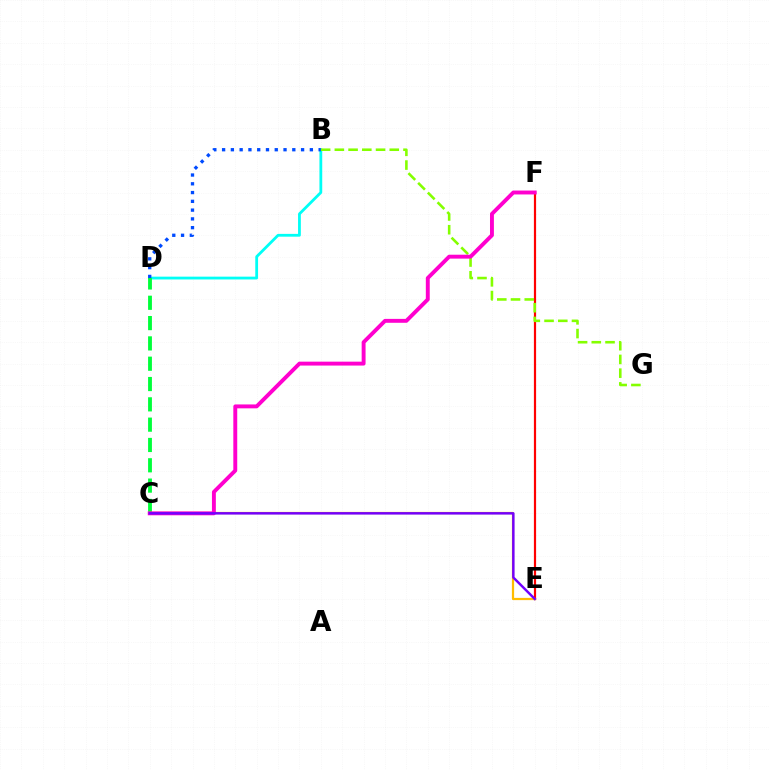{('E', 'F'): [{'color': '#ff0000', 'line_style': 'solid', 'thickness': 1.58}], ('B', 'D'): [{'color': '#00fff6', 'line_style': 'solid', 'thickness': 2.01}, {'color': '#004bff', 'line_style': 'dotted', 'thickness': 2.38}], ('B', 'G'): [{'color': '#84ff00', 'line_style': 'dashed', 'thickness': 1.87}], ('C', 'D'): [{'color': '#00ff39', 'line_style': 'dashed', 'thickness': 2.76}], ('C', 'E'): [{'color': '#ffbd00', 'line_style': 'solid', 'thickness': 1.6}, {'color': '#7200ff', 'line_style': 'solid', 'thickness': 1.77}], ('C', 'F'): [{'color': '#ff00cf', 'line_style': 'solid', 'thickness': 2.81}]}